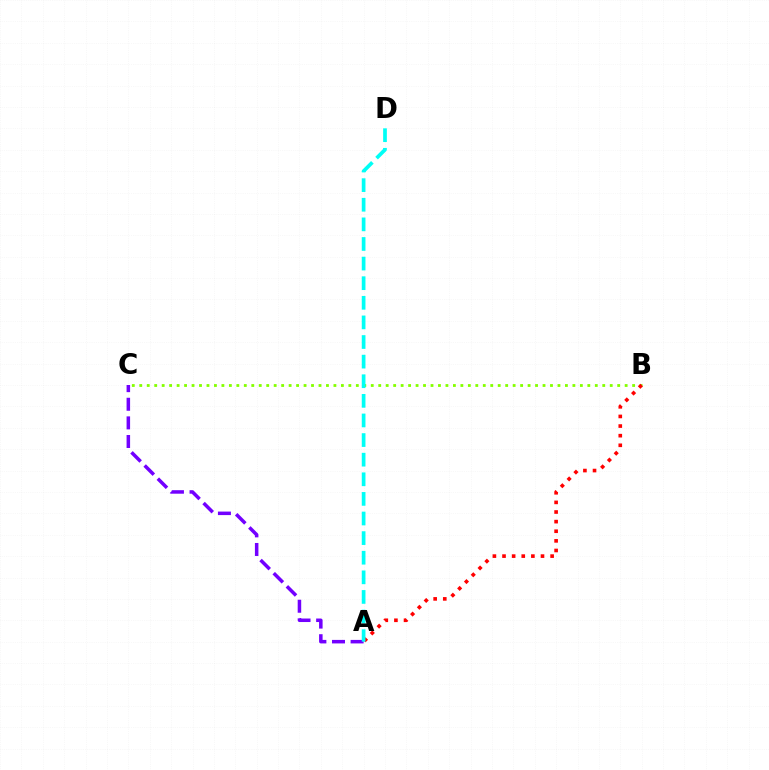{('B', 'C'): [{'color': '#84ff00', 'line_style': 'dotted', 'thickness': 2.03}], ('A', 'C'): [{'color': '#7200ff', 'line_style': 'dashed', 'thickness': 2.53}], ('A', 'B'): [{'color': '#ff0000', 'line_style': 'dotted', 'thickness': 2.61}], ('A', 'D'): [{'color': '#00fff6', 'line_style': 'dashed', 'thickness': 2.66}]}